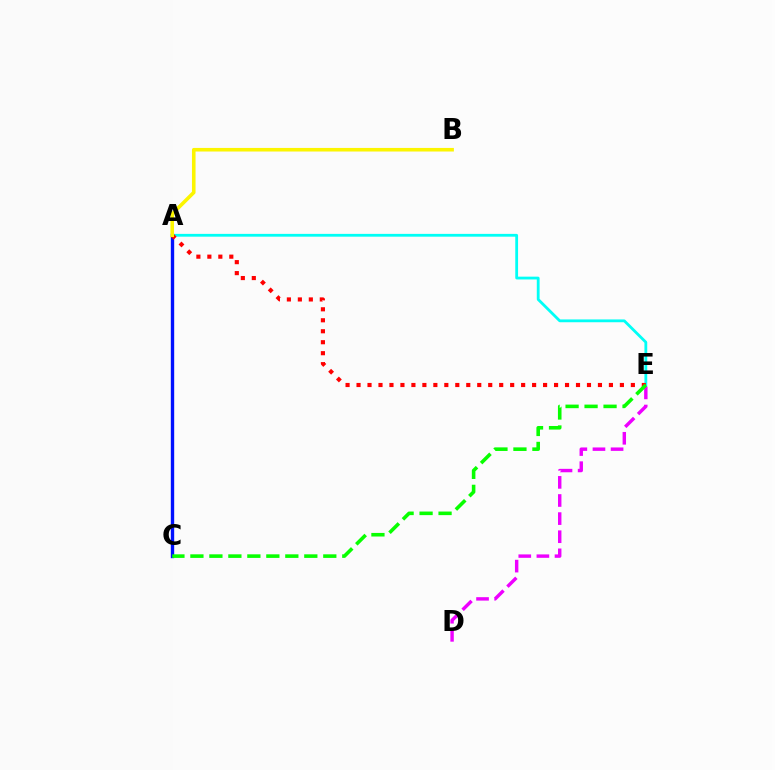{('A', 'C'): [{'color': '#0010ff', 'line_style': 'solid', 'thickness': 2.42}], ('A', 'E'): [{'color': '#00fff6', 'line_style': 'solid', 'thickness': 2.02}, {'color': '#ff0000', 'line_style': 'dotted', 'thickness': 2.98}], ('D', 'E'): [{'color': '#ee00ff', 'line_style': 'dashed', 'thickness': 2.46}], ('C', 'E'): [{'color': '#08ff00', 'line_style': 'dashed', 'thickness': 2.58}], ('A', 'B'): [{'color': '#fcf500', 'line_style': 'solid', 'thickness': 2.58}]}